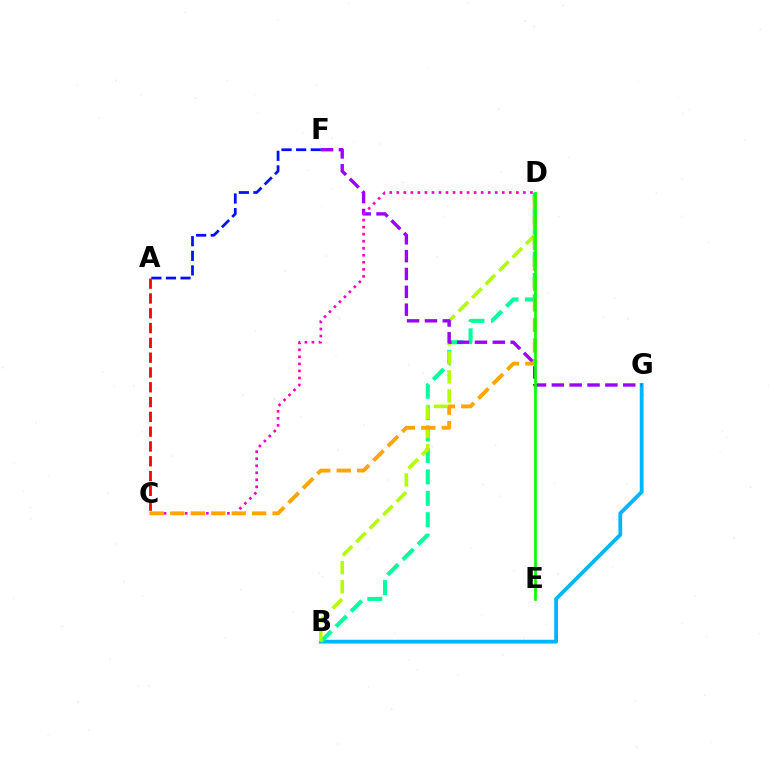{('B', 'G'): [{'color': '#00b5ff', 'line_style': 'solid', 'thickness': 2.73}], ('B', 'D'): [{'color': '#00ff9d', 'line_style': 'dashed', 'thickness': 2.91}, {'color': '#b3ff00', 'line_style': 'dashed', 'thickness': 2.59}], ('F', 'G'): [{'color': '#9b00ff', 'line_style': 'dashed', 'thickness': 2.43}], ('A', 'F'): [{'color': '#0010ff', 'line_style': 'dashed', 'thickness': 1.98}], ('C', 'D'): [{'color': '#ff00bd', 'line_style': 'dotted', 'thickness': 1.91}, {'color': '#ffa500', 'line_style': 'dashed', 'thickness': 2.78}], ('A', 'C'): [{'color': '#ff0000', 'line_style': 'dashed', 'thickness': 2.01}], ('D', 'E'): [{'color': '#08ff00', 'line_style': 'solid', 'thickness': 1.92}]}